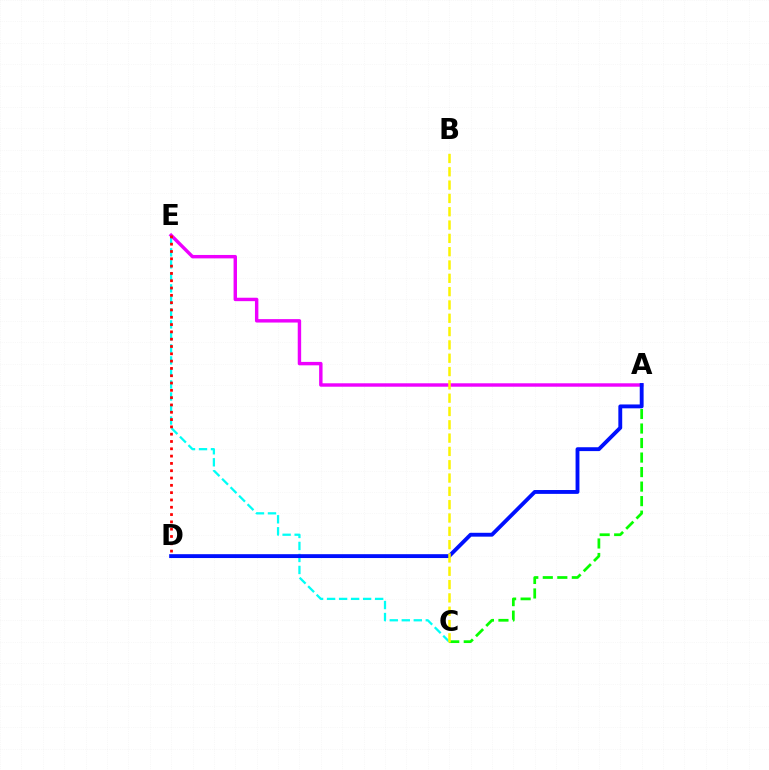{('C', 'E'): [{'color': '#00fff6', 'line_style': 'dashed', 'thickness': 1.63}], ('A', 'C'): [{'color': '#08ff00', 'line_style': 'dashed', 'thickness': 1.97}], ('A', 'E'): [{'color': '#ee00ff', 'line_style': 'solid', 'thickness': 2.46}], ('D', 'E'): [{'color': '#ff0000', 'line_style': 'dotted', 'thickness': 1.99}], ('A', 'D'): [{'color': '#0010ff', 'line_style': 'solid', 'thickness': 2.78}], ('B', 'C'): [{'color': '#fcf500', 'line_style': 'dashed', 'thickness': 1.81}]}